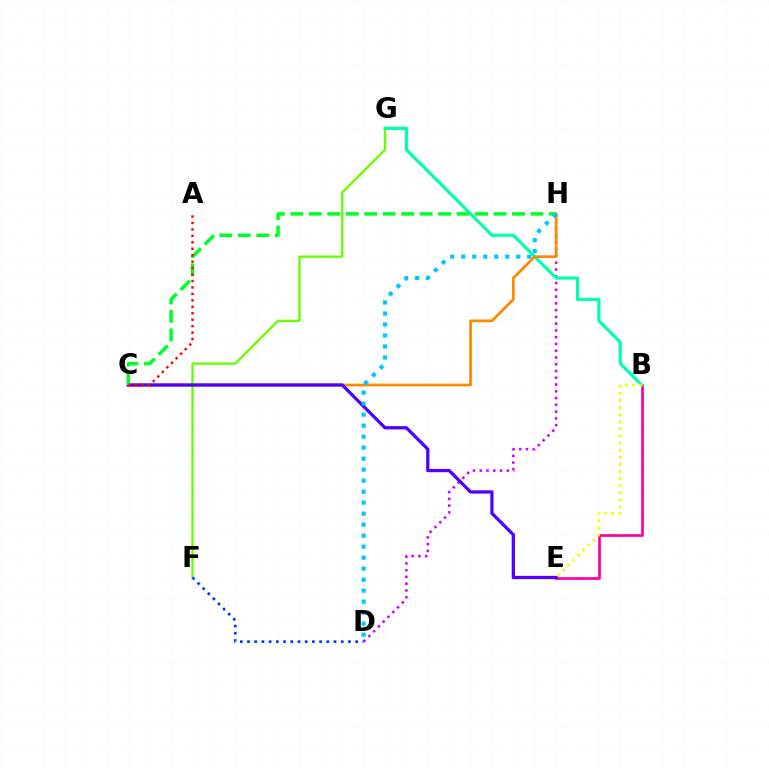{('B', 'E'): [{'color': '#ff00a0', 'line_style': 'solid', 'thickness': 1.96}, {'color': '#eeff00', 'line_style': 'dotted', 'thickness': 1.93}], ('F', 'G'): [{'color': '#66ff00', 'line_style': 'solid', 'thickness': 1.68}], ('D', 'H'): [{'color': '#d600ff', 'line_style': 'dotted', 'thickness': 1.84}, {'color': '#00c7ff', 'line_style': 'dotted', 'thickness': 2.99}], ('B', 'G'): [{'color': '#00ffaf', 'line_style': 'solid', 'thickness': 2.28}], ('C', 'H'): [{'color': '#ff8800', 'line_style': 'solid', 'thickness': 1.96}, {'color': '#00ff27', 'line_style': 'dashed', 'thickness': 2.51}], ('C', 'E'): [{'color': '#4f00ff', 'line_style': 'solid', 'thickness': 2.35}], ('D', 'F'): [{'color': '#003fff', 'line_style': 'dotted', 'thickness': 1.96}], ('A', 'C'): [{'color': '#ff0000', 'line_style': 'dotted', 'thickness': 1.75}]}